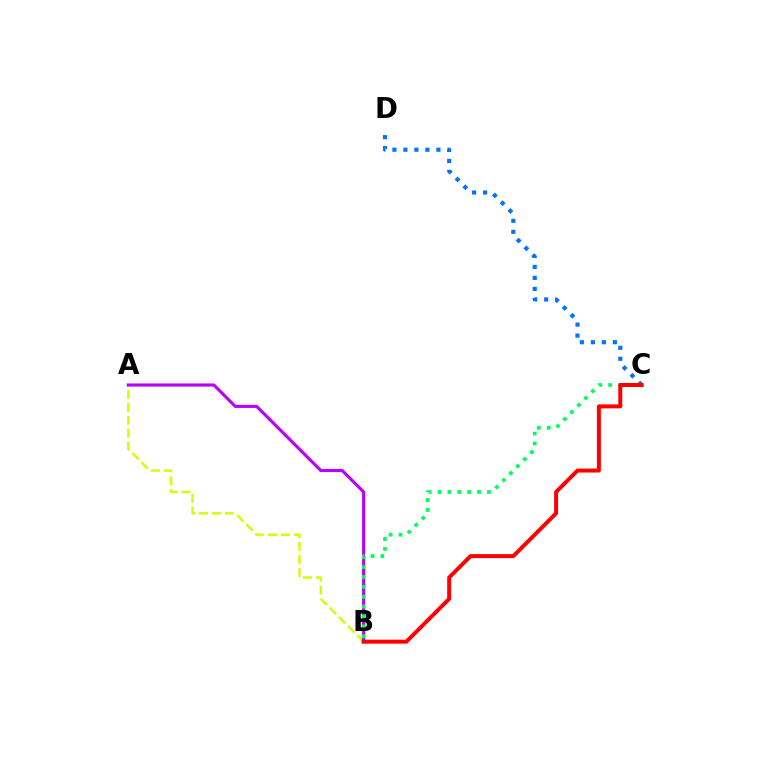{('A', 'B'): [{'color': '#d1ff00', 'line_style': 'dashed', 'thickness': 1.76}, {'color': '#b900ff', 'line_style': 'solid', 'thickness': 2.24}], ('C', 'D'): [{'color': '#0074ff', 'line_style': 'dotted', 'thickness': 2.99}], ('B', 'C'): [{'color': '#00ff5c', 'line_style': 'dotted', 'thickness': 2.69}, {'color': '#ff0000', 'line_style': 'solid', 'thickness': 2.86}]}